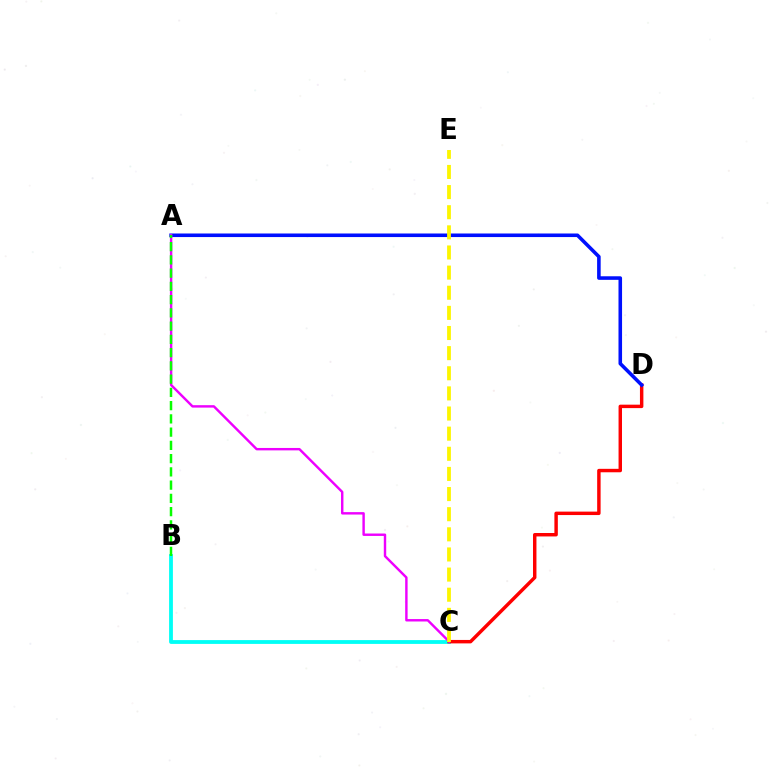{('B', 'C'): [{'color': '#00fff6', 'line_style': 'solid', 'thickness': 2.74}], ('C', 'D'): [{'color': '#ff0000', 'line_style': 'solid', 'thickness': 2.48}], ('A', 'D'): [{'color': '#0010ff', 'line_style': 'solid', 'thickness': 2.57}], ('A', 'C'): [{'color': '#ee00ff', 'line_style': 'solid', 'thickness': 1.74}], ('A', 'B'): [{'color': '#08ff00', 'line_style': 'dashed', 'thickness': 1.8}], ('C', 'E'): [{'color': '#fcf500', 'line_style': 'dashed', 'thickness': 2.73}]}